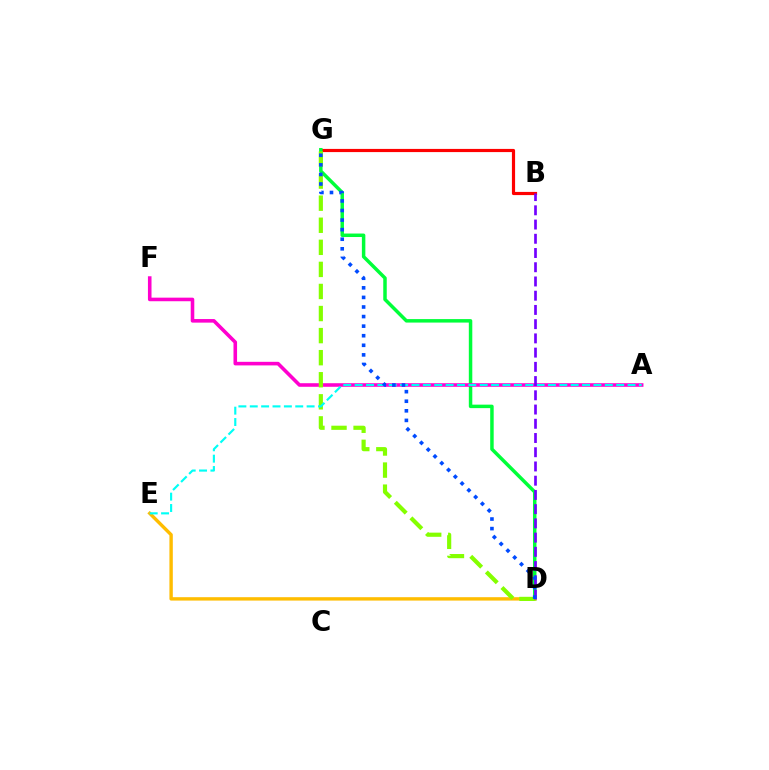{('B', 'G'): [{'color': '#ff0000', 'line_style': 'solid', 'thickness': 2.29}], ('D', 'G'): [{'color': '#00ff39', 'line_style': 'solid', 'thickness': 2.51}, {'color': '#84ff00', 'line_style': 'dashed', 'thickness': 3.0}, {'color': '#004bff', 'line_style': 'dotted', 'thickness': 2.6}], ('D', 'E'): [{'color': '#ffbd00', 'line_style': 'solid', 'thickness': 2.44}], ('A', 'F'): [{'color': '#ff00cf', 'line_style': 'solid', 'thickness': 2.58}], ('A', 'E'): [{'color': '#00fff6', 'line_style': 'dashed', 'thickness': 1.54}], ('B', 'D'): [{'color': '#7200ff', 'line_style': 'dashed', 'thickness': 1.93}]}